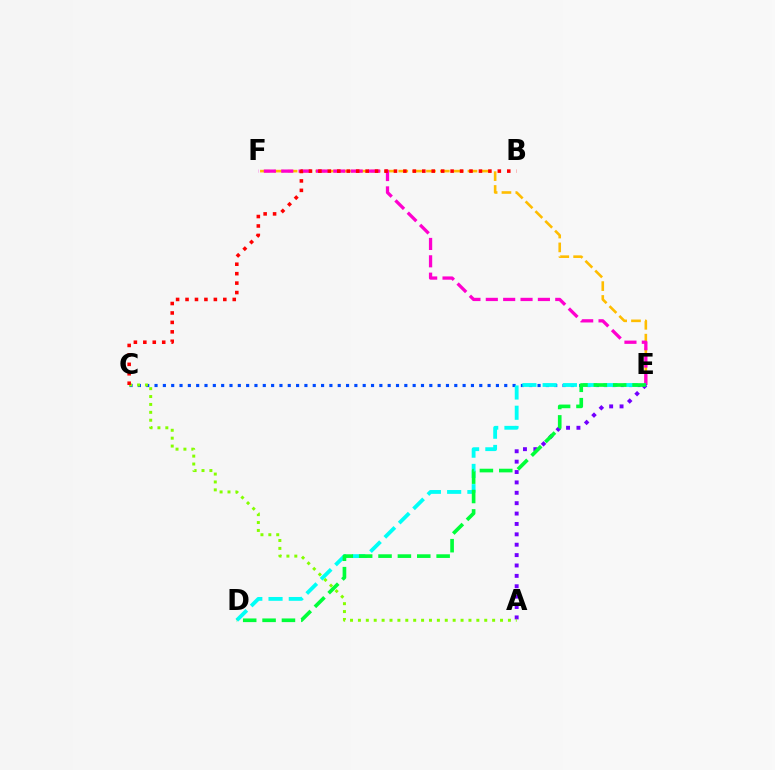{('E', 'F'): [{'color': '#ffbd00', 'line_style': 'dashed', 'thickness': 1.88}, {'color': '#ff00cf', 'line_style': 'dashed', 'thickness': 2.36}], ('C', 'E'): [{'color': '#004bff', 'line_style': 'dotted', 'thickness': 2.26}], ('D', 'E'): [{'color': '#00fff6', 'line_style': 'dashed', 'thickness': 2.75}, {'color': '#00ff39', 'line_style': 'dashed', 'thickness': 2.63}], ('A', 'E'): [{'color': '#7200ff', 'line_style': 'dotted', 'thickness': 2.82}], ('A', 'C'): [{'color': '#84ff00', 'line_style': 'dotted', 'thickness': 2.15}], ('B', 'C'): [{'color': '#ff0000', 'line_style': 'dotted', 'thickness': 2.57}]}